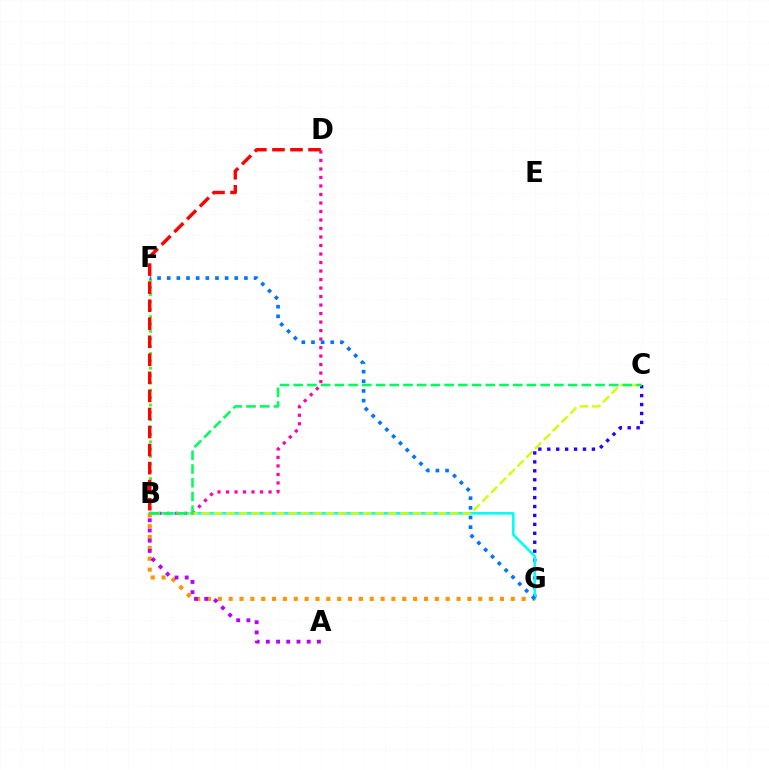{('C', 'G'): [{'color': '#2500ff', 'line_style': 'dotted', 'thickness': 2.43}], ('B', 'F'): [{'color': '#3dff00', 'line_style': 'dotted', 'thickness': 2.0}], ('B', 'G'): [{'color': '#00fff6', 'line_style': 'solid', 'thickness': 1.88}, {'color': '#ff9400', 'line_style': 'dotted', 'thickness': 2.95}], ('B', 'D'): [{'color': '#ff00ac', 'line_style': 'dotted', 'thickness': 2.31}, {'color': '#ff0000', 'line_style': 'dashed', 'thickness': 2.45}], ('F', 'G'): [{'color': '#0074ff', 'line_style': 'dotted', 'thickness': 2.62}], ('A', 'B'): [{'color': '#b900ff', 'line_style': 'dotted', 'thickness': 2.77}], ('B', 'C'): [{'color': '#d1ff00', 'line_style': 'dashed', 'thickness': 1.69}, {'color': '#00ff5c', 'line_style': 'dashed', 'thickness': 1.86}]}